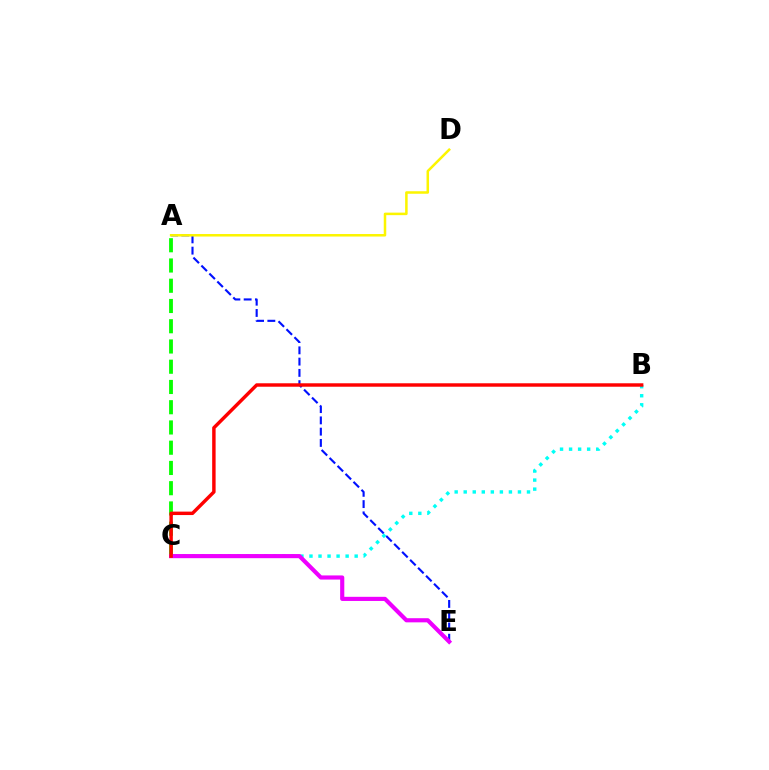{('A', 'E'): [{'color': '#0010ff', 'line_style': 'dashed', 'thickness': 1.53}], ('A', 'C'): [{'color': '#08ff00', 'line_style': 'dashed', 'thickness': 2.75}], ('B', 'C'): [{'color': '#00fff6', 'line_style': 'dotted', 'thickness': 2.46}, {'color': '#ff0000', 'line_style': 'solid', 'thickness': 2.48}], ('A', 'D'): [{'color': '#fcf500', 'line_style': 'solid', 'thickness': 1.81}], ('C', 'E'): [{'color': '#ee00ff', 'line_style': 'solid', 'thickness': 2.98}]}